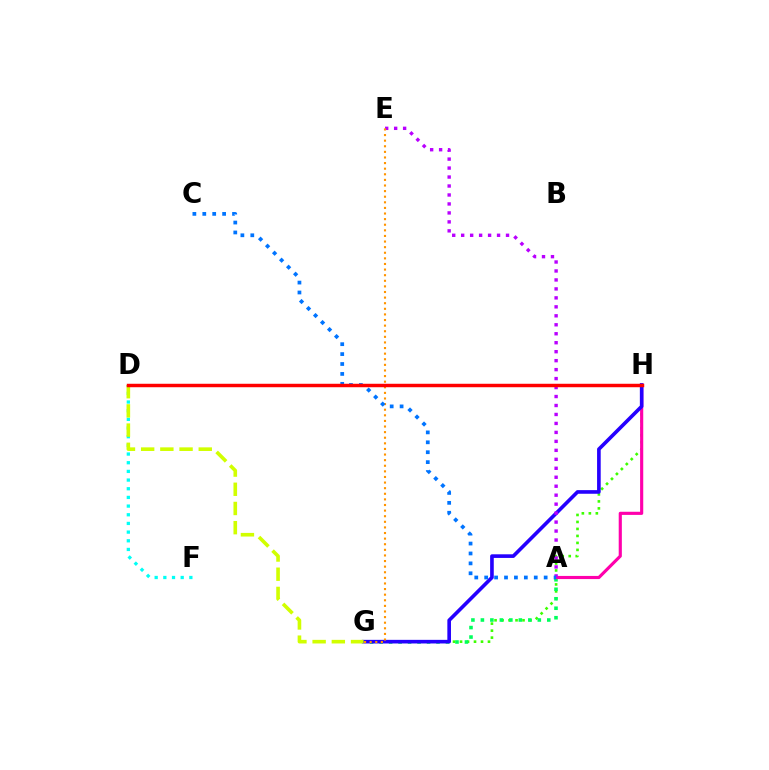{('G', 'H'): [{'color': '#3dff00', 'line_style': 'dotted', 'thickness': 1.9}, {'color': '#2500ff', 'line_style': 'solid', 'thickness': 2.61}], ('A', 'G'): [{'color': '#00ff5c', 'line_style': 'dotted', 'thickness': 2.58}], ('D', 'F'): [{'color': '#00fff6', 'line_style': 'dotted', 'thickness': 2.36}], ('A', 'H'): [{'color': '#ff00ac', 'line_style': 'solid', 'thickness': 2.26}], ('A', 'E'): [{'color': '#b900ff', 'line_style': 'dotted', 'thickness': 2.44}], ('D', 'G'): [{'color': '#d1ff00', 'line_style': 'dashed', 'thickness': 2.61}], ('E', 'G'): [{'color': '#ff9400', 'line_style': 'dotted', 'thickness': 1.52}], ('A', 'C'): [{'color': '#0074ff', 'line_style': 'dotted', 'thickness': 2.69}], ('D', 'H'): [{'color': '#ff0000', 'line_style': 'solid', 'thickness': 2.49}]}